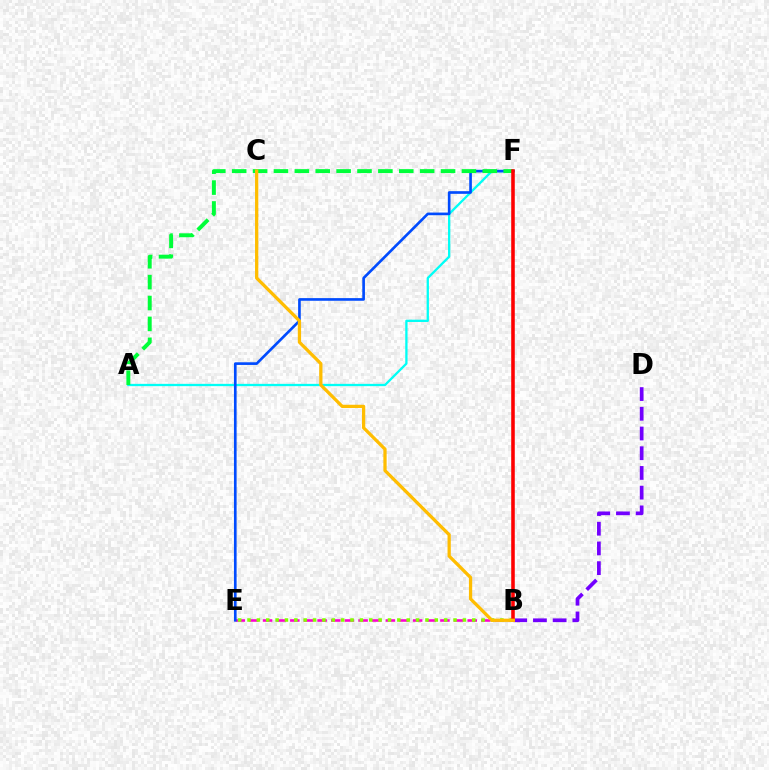{('B', 'E'): [{'color': '#ff00cf', 'line_style': 'dashed', 'thickness': 1.85}, {'color': '#84ff00', 'line_style': 'dotted', 'thickness': 2.54}], ('A', 'F'): [{'color': '#00fff6', 'line_style': 'solid', 'thickness': 1.65}, {'color': '#00ff39', 'line_style': 'dashed', 'thickness': 2.84}], ('E', 'F'): [{'color': '#004bff', 'line_style': 'solid', 'thickness': 1.91}], ('B', 'D'): [{'color': '#7200ff', 'line_style': 'dashed', 'thickness': 2.68}], ('B', 'F'): [{'color': '#ff0000', 'line_style': 'solid', 'thickness': 2.56}], ('B', 'C'): [{'color': '#ffbd00', 'line_style': 'solid', 'thickness': 2.35}]}